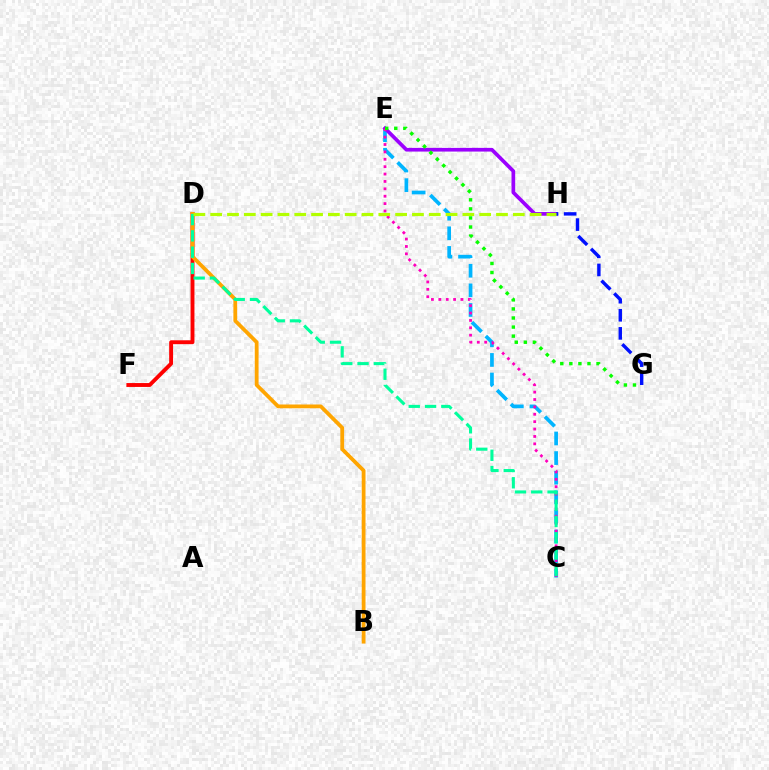{('D', 'F'): [{'color': '#ff0000', 'line_style': 'solid', 'thickness': 2.8}], ('B', 'D'): [{'color': '#ffa500', 'line_style': 'solid', 'thickness': 2.72}], ('C', 'E'): [{'color': '#00b5ff', 'line_style': 'dashed', 'thickness': 2.66}, {'color': '#ff00bd', 'line_style': 'dotted', 'thickness': 2.01}], ('E', 'H'): [{'color': '#9b00ff', 'line_style': 'solid', 'thickness': 2.66}], ('C', 'D'): [{'color': '#00ff9d', 'line_style': 'dashed', 'thickness': 2.21}], ('G', 'H'): [{'color': '#0010ff', 'line_style': 'dashed', 'thickness': 2.45}], ('D', 'H'): [{'color': '#b3ff00', 'line_style': 'dashed', 'thickness': 2.28}], ('E', 'G'): [{'color': '#08ff00', 'line_style': 'dotted', 'thickness': 2.46}]}